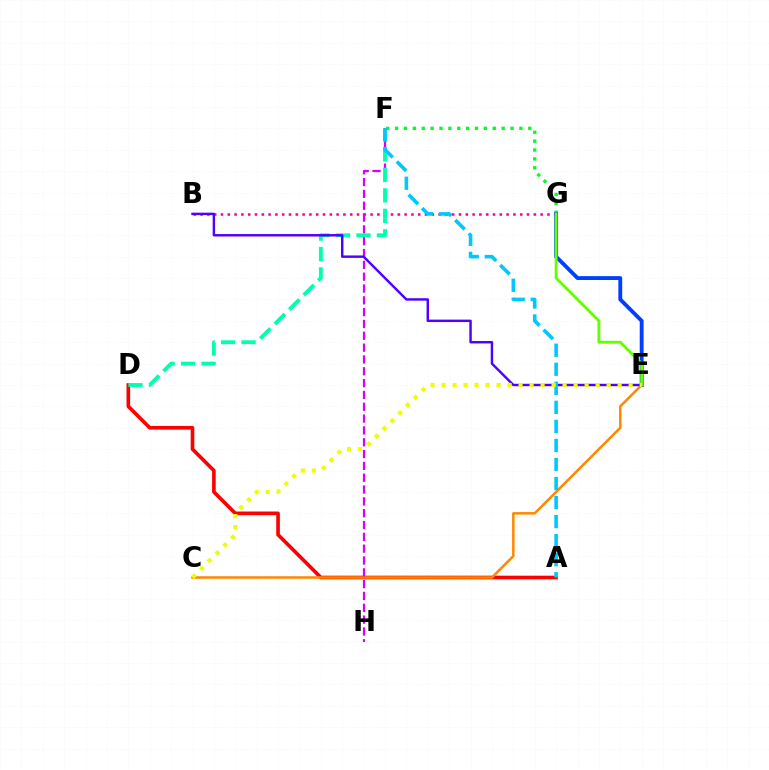{('F', 'G'): [{'color': '#00ff27', 'line_style': 'dotted', 'thickness': 2.41}], ('B', 'G'): [{'color': '#ff00a0', 'line_style': 'dotted', 'thickness': 1.85}], ('A', 'D'): [{'color': '#ff0000', 'line_style': 'solid', 'thickness': 2.62}], ('C', 'E'): [{'color': '#ff8800', 'line_style': 'solid', 'thickness': 1.81}, {'color': '#eeff00', 'line_style': 'dotted', 'thickness': 2.99}], ('F', 'H'): [{'color': '#d600ff', 'line_style': 'dashed', 'thickness': 1.61}], ('D', 'F'): [{'color': '#00ffaf', 'line_style': 'dashed', 'thickness': 2.78}], ('E', 'G'): [{'color': '#003fff', 'line_style': 'solid', 'thickness': 2.78}, {'color': '#66ff00', 'line_style': 'solid', 'thickness': 2.08}], ('B', 'E'): [{'color': '#4f00ff', 'line_style': 'solid', 'thickness': 1.76}], ('A', 'F'): [{'color': '#00c7ff', 'line_style': 'dashed', 'thickness': 2.59}]}